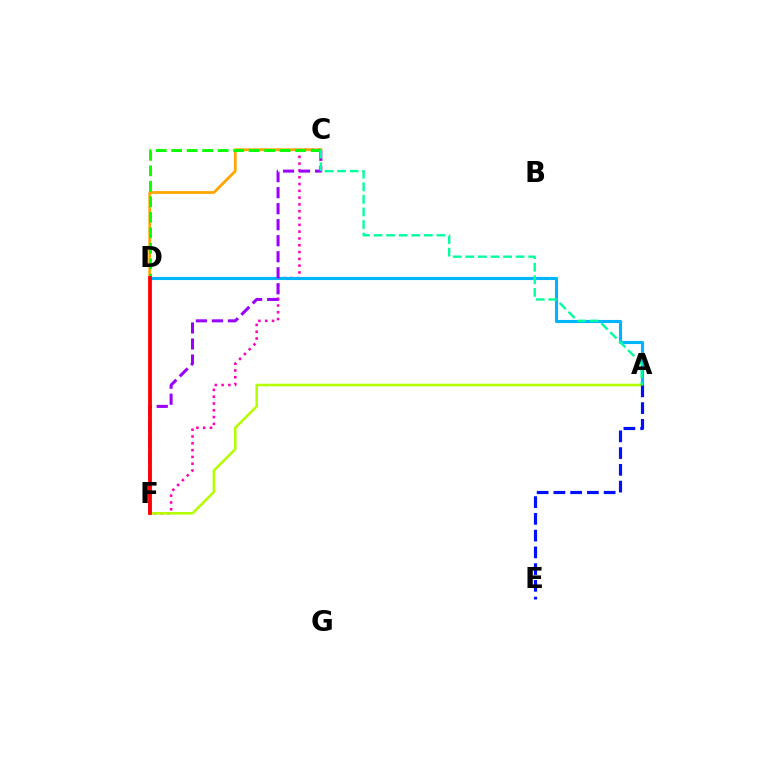{('C', 'F'): [{'color': '#ff00bd', 'line_style': 'dotted', 'thickness': 1.85}, {'color': '#9b00ff', 'line_style': 'dashed', 'thickness': 2.18}], ('A', 'D'): [{'color': '#00b5ff', 'line_style': 'solid', 'thickness': 2.24}], ('A', 'F'): [{'color': '#b3ff00', 'line_style': 'solid', 'thickness': 1.85}], ('C', 'D'): [{'color': '#ffa500', 'line_style': 'solid', 'thickness': 1.99}, {'color': '#08ff00', 'line_style': 'dashed', 'thickness': 2.1}], ('A', 'E'): [{'color': '#0010ff', 'line_style': 'dashed', 'thickness': 2.28}], ('A', 'C'): [{'color': '#00ff9d', 'line_style': 'dashed', 'thickness': 1.71}], ('D', 'F'): [{'color': '#ff0000', 'line_style': 'solid', 'thickness': 2.73}]}